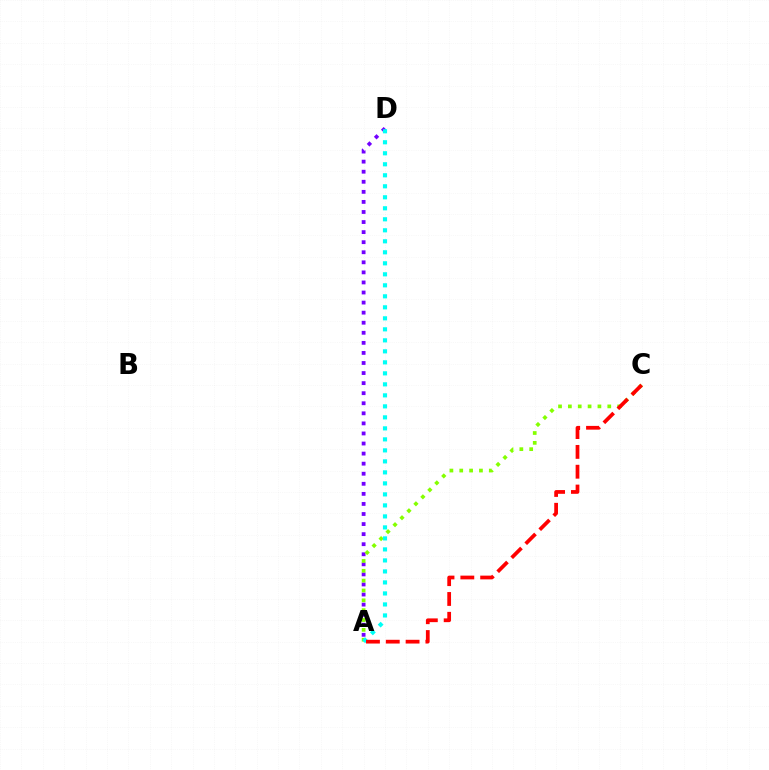{('A', 'D'): [{'color': '#7200ff', 'line_style': 'dotted', 'thickness': 2.74}, {'color': '#00fff6', 'line_style': 'dotted', 'thickness': 2.99}], ('A', 'C'): [{'color': '#84ff00', 'line_style': 'dotted', 'thickness': 2.68}, {'color': '#ff0000', 'line_style': 'dashed', 'thickness': 2.69}]}